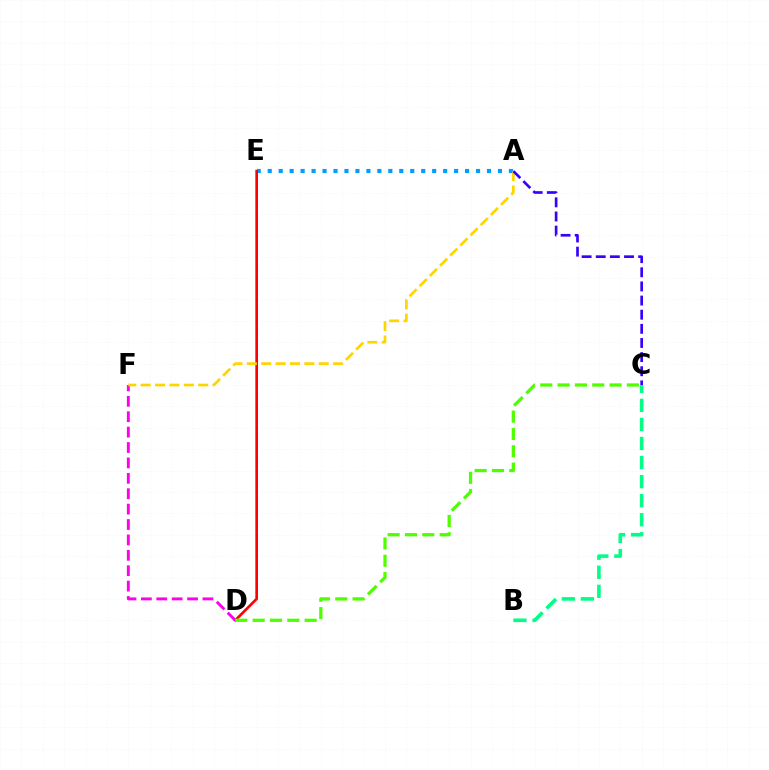{('A', 'E'): [{'color': '#009eff', 'line_style': 'dotted', 'thickness': 2.98}], ('D', 'E'): [{'color': '#ff0000', 'line_style': 'solid', 'thickness': 1.91}], ('D', 'F'): [{'color': '#ff00ed', 'line_style': 'dashed', 'thickness': 2.09}], ('B', 'C'): [{'color': '#00ff86', 'line_style': 'dashed', 'thickness': 2.59}], ('C', 'D'): [{'color': '#4fff00', 'line_style': 'dashed', 'thickness': 2.35}], ('A', 'F'): [{'color': '#ffd500', 'line_style': 'dashed', 'thickness': 1.95}], ('A', 'C'): [{'color': '#3700ff', 'line_style': 'dashed', 'thickness': 1.92}]}